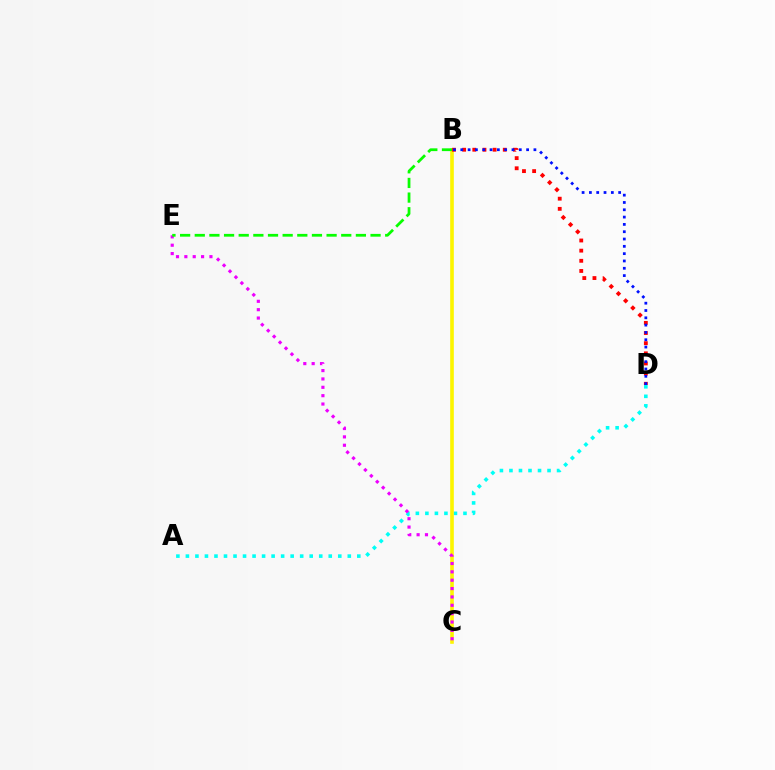{('A', 'D'): [{'color': '#00fff6', 'line_style': 'dotted', 'thickness': 2.59}], ('B', 'C'): [{'color': '#fcf500', 'line_style': 'solid', 'thickness': 2.61}], ('C', 'E'): [{'color': '#ee00ff', 'line_style': 'dotted', 'thickness': 2.27}], ('B', 'D'): [{'color': '#ff0000', 'line_style': 'dotted', 'thickness': 2.76}, {'color': '#0010ff', 'line_style': 'dotted', 'thickness': 1.99}], ('B', 'E'): [{'color': '#08ff00', 'line_style': 'dashed', 'thickness': 1.99}]}